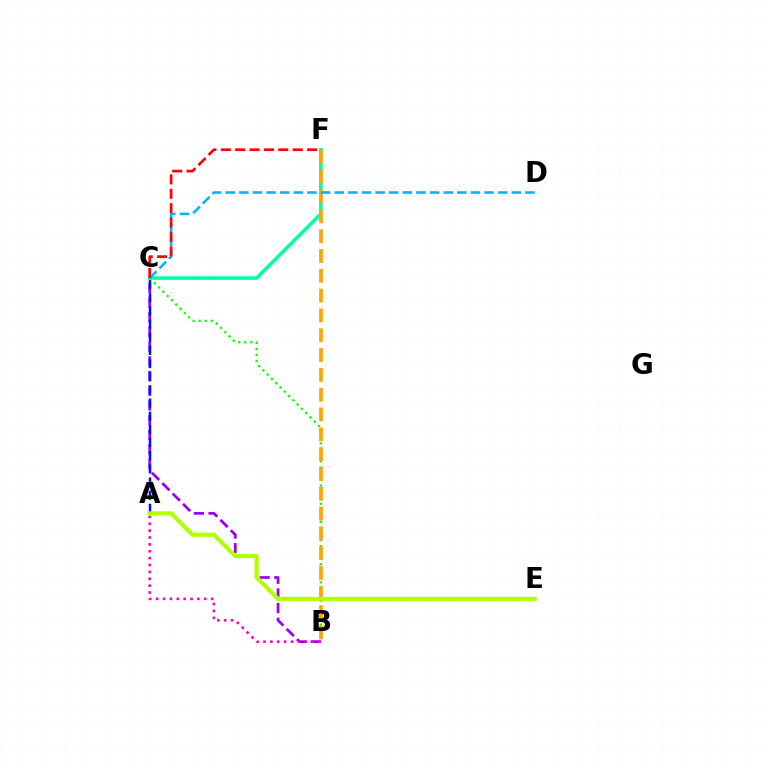{('B', 'C'): [{'color': '#9b00ff', 'line_style': 'dashed', 'thickness': 1.99}, {'color': '#08ff00', 'line_style': 'dotted', 'thickness': 1.64}], ('A', 'C'): [{'color': '#0010ff', 'line_style': 'dashed', 'thickness': 1.79}], ('C', 'F'): [{'color': '#00ff9d', 'line_style': 'solid', 'thickness': 2.56}, {'color': '#ff0000', 'line_style': 'dashed', 'thickness': 1.95}], ('B', 'F'): [{'color': '#ffa500', 'line_style': 'dashed', 'thickness': 2.69}], ('A', 'B'): [{'color': '#ff00bd', 'line_style': 'dotted', 'thickness': 1.87}], ('C', 'D'): [{'color': '#00b5ff', 'line_style': 'dashed', 'thickness': 1.85}], ('A', 'E'): [{'color': '#b3ff00', 'line_style': 'solid', 'thickness': 2.98}]}